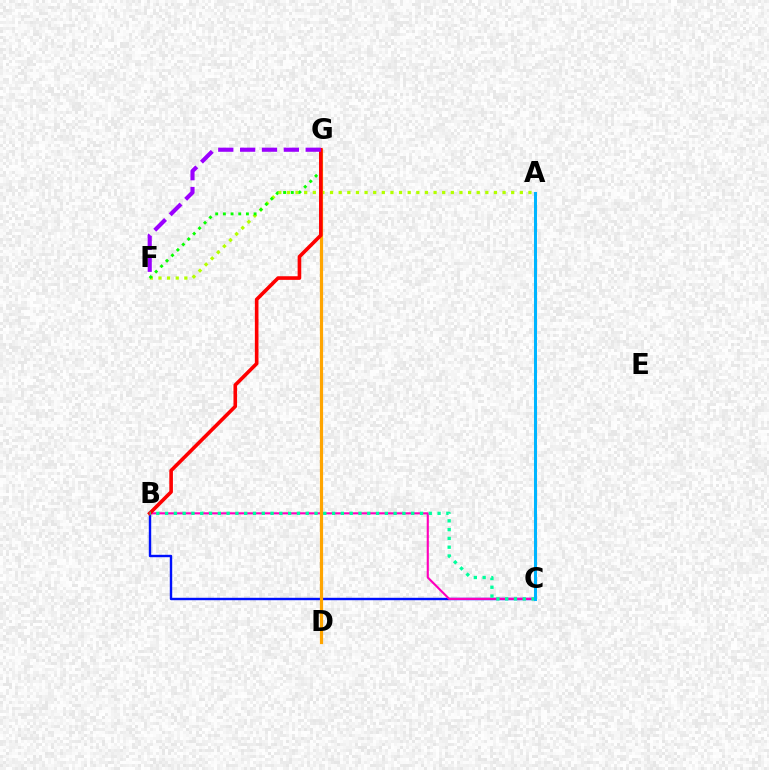{('B', 'C'): [{'color': '#0010ff', 'line_style': 'solid', 'thickness': 1.74}, {'color': '#ff00bd', 'line_style': 'solid', 'thickness': 1.53}, {'color': '#00ff9d', 'line_style': 'dotted', 'thickness': 2.39}], ('A', 'F'): [{'color': '#b3ff00', 'line_style': 'dotted', 'thickness': 2.34}], ('D', 'G'): [{'color': '#ffa500', 'line_style': 'solid', 'thickness': 2.3}], ('F', 'G'): [{'color': '#08ff00', 'line_style': 'dotted', 'thickness': 2.09}, {'color': '#9b00ff', 'line_style': 'dashed', 'thickness': 2.97}], ('B', 'G'): [{'color': '#ff0000', 'line_style': 'solid', 'thickness': 2.61}], ('A', 'C'): [{'color': '#00b5ff', 'line_style': 'solid', 'thickness': 2.19}]}